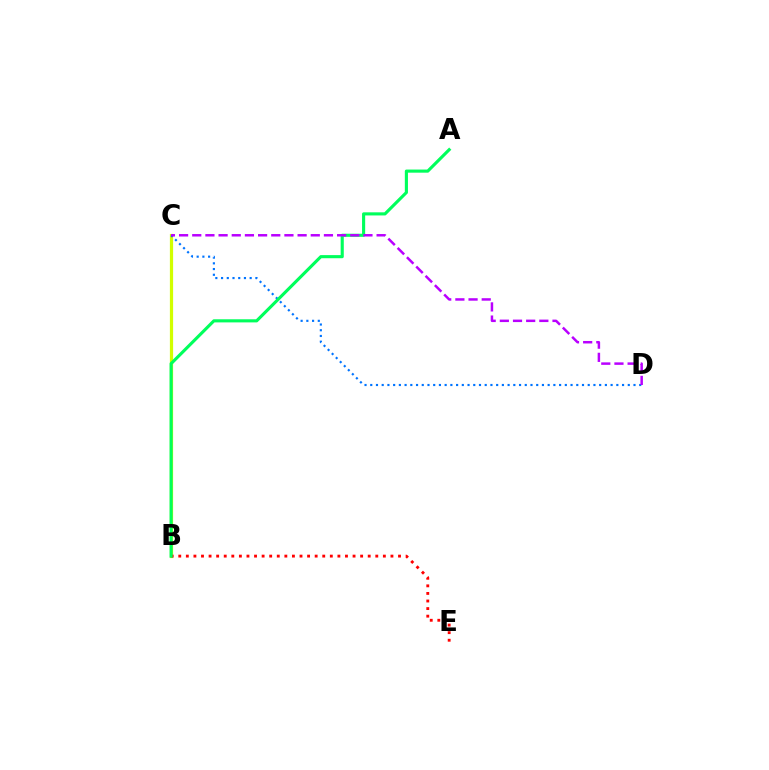{('B', 'C'): [{'color': '#d1ff00', 'line_style': 'solid', 'thickness': 2.32}], ('B', 'E'): [{'color': '#ff0000', 'line_style': 'dotted', 'thickness': 2.06}], ('C', 'D'): [{'color': '#0074ff', 'line_style': 'dotted', 'thickness': 1.55}, {'color': '#b900ff', 'line_style': 'dashed', 'thickness': 1.79}], ('A', 'B'): [{'color': '#00ff5c', 'line_style': 'solid', 'thickness': 2.25}]}